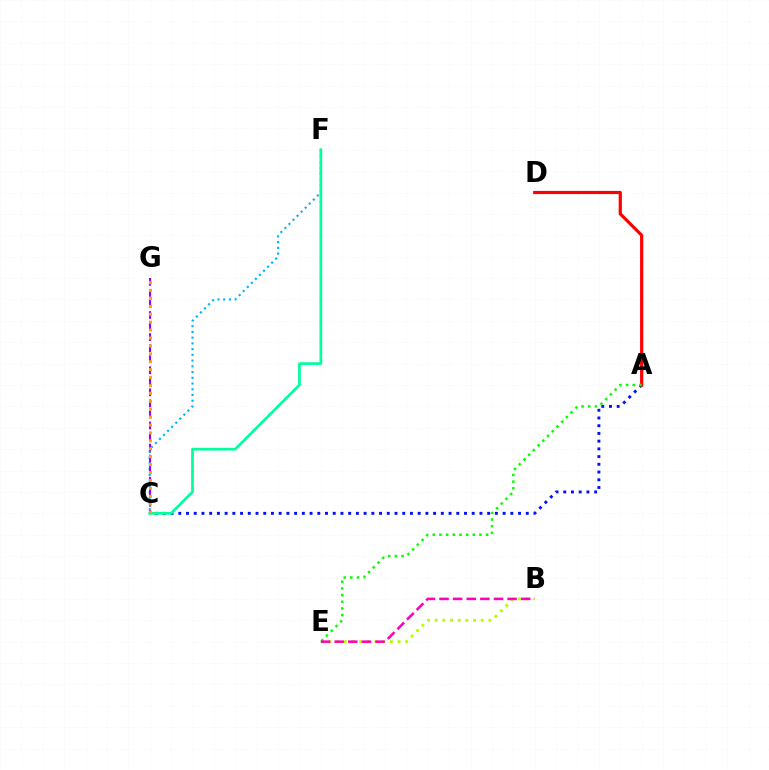{('A', 'C'): [{'color': '#0010ff', 'line_style': 'dotted', 'thickness': 2.1}], ('A', 'D'): [{'color': '#ff0000', 'line_style': 'solid', 'thickness': 2.3}], ('B', 'E'): [{'color': '#b3ff00', 'line_style': 'dotted', 'thickness': 2.08}, {'color': '#ff00bd', 'line_style': 'dashed', 'thickness': 1.85}], ('C', 'F'): [{'color': '#00b5ff', 'line_style': 'dotted', 'thickness': 1.56}, {'color': '#00ff9d', 'line_style': 'solid', 'thickness': 1.96}], ('C', 'G'): [{'color': '#9b00ff', 'line_style': 'dashed', 'thickness': 1.5}, {'color': '#ffa500', 'line_style': 'dotted', 'thickness': 2.15}], ('A', 'E'): [{'color': '#08ff00', 'line_style': 'dotted', 'thickness': 1.81}]}